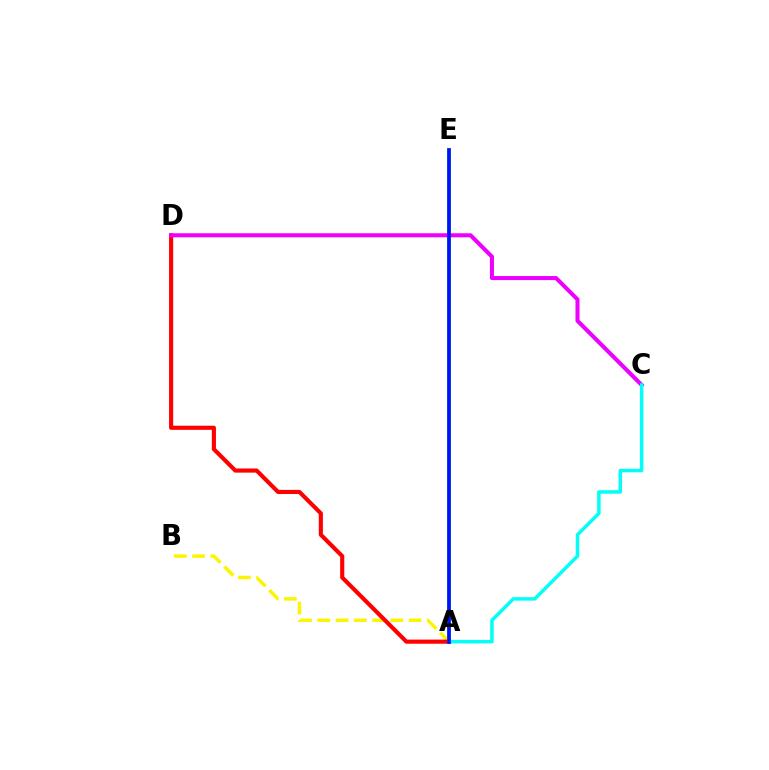{('A', 'E'): [{'color': '#08ff00', 'line_style': 'solid', 'thickness': 2.62}, {'color': '#0010ff', 'line_style': 'solid', 'thickness': 2.62}], ('A', 'B'): [{'color': '#fcf500', 'line_style': 'dashed', 'thickness': 2.48}], ('A', 'D'): [{'color': '#ff0000', 'line_style': 'solid', 'thickness': 2.97}], ('C', 'D'): [{'color': '#ee00ff', 'line_style': 'solid', 'thickness': 2.91}], ('A', 'C'): [{'color': '#00fff6', 'line_style': 'solid', 'thickness': 2.51}]}